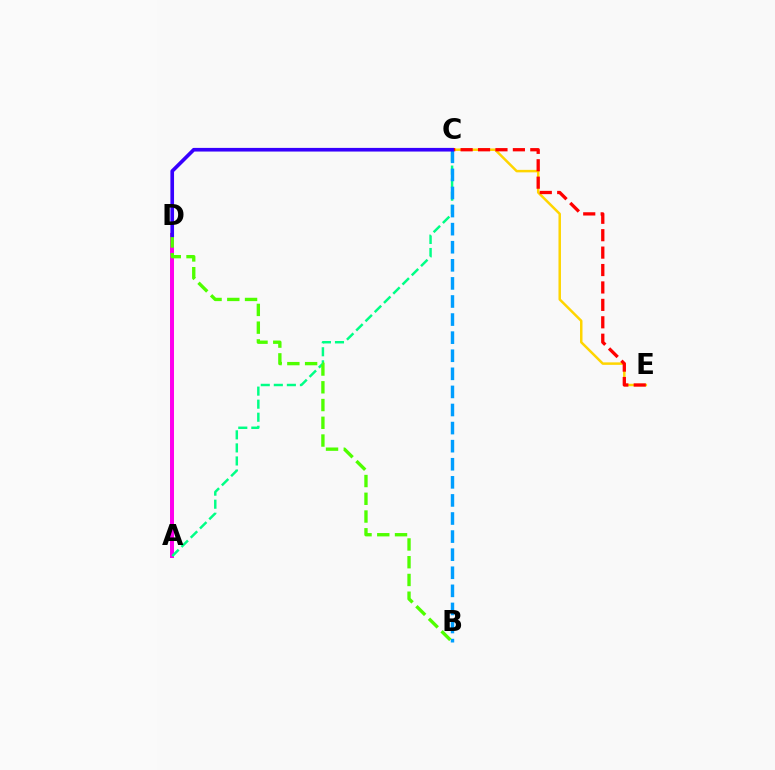{('A', 'D'): [{'color': '#ff00ed', 'line_style': 'solid', 'thickness': 2.87}], ('C', 'E'): [{'color': '#ffd500', 'line_style': 'solid', 'thickness': 1.8}, {'color': '#ff0000', 'line_style': 'dashed', 'thickness': 2.37}], ('A', 'C'): [{'color': '#00ff86', 'line_style': 'dashed', 'thickness': 1.77}], ('B', 'C'): [{'color': '#009eff', 'line_style': 'dashed', 'thickness': 2.46}], ('B', 'D'): [{'color': '#4fff00', 'line_style': 'dashed', 'thickness': 2.41}], ('C', 'D'): [{'color': '#3700ff', 'line_style': 'solid', 'thickness': 2.63}]}